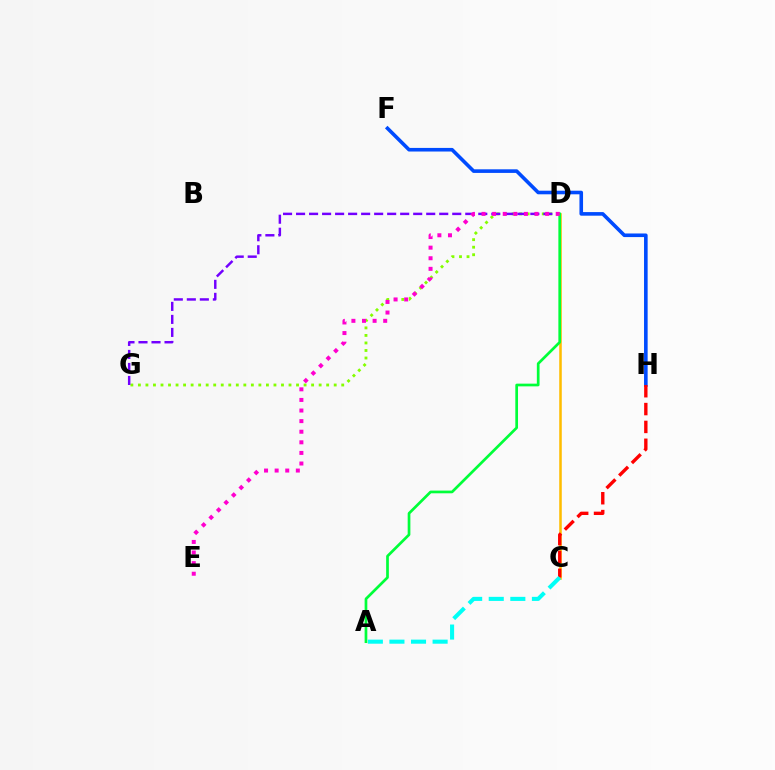{('D', 'G'): [{'color': '#84ff00', 'line_style': 'dotted', 'thickness': 2.05}, {'color': '#7200ff', 'line_style': 'dashed', 'thickness': 1.77}], ('C', 'D'): [{'color': '#ffbd00', 'line_style': 'solid', 'thickness': 1.83}], ('F', 'H'): [{'color': '#004bff', 'line_style': 'solid', 'thickness': 2.6}], ('C', 'H'): [{'color': '#ff0000', 'line_style': 'dashed', 'thickness': 2.42}], ('A', 'C'): [{'color': '#00fff6', 'line_style': 'dashed', 'thickness': 2.93}], ('A', 'D'): [{'color': '#00ff39', 'line_style': 'solid', 'thickness': 1.94}], ('D', 'E'): [{'color': '#ff00cf', 'line_style': 'dotted', 'thickness': 2.88}]}